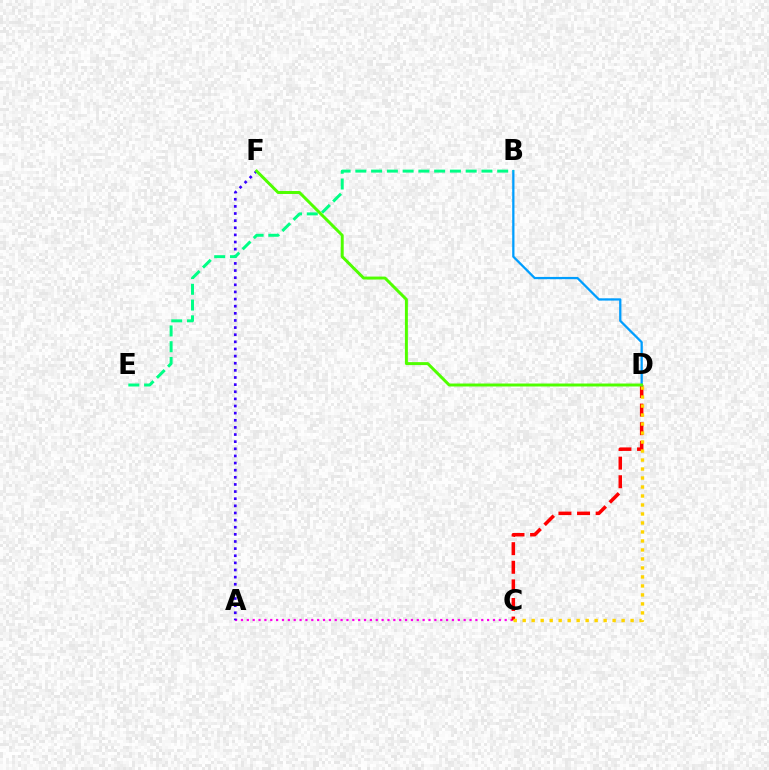{('A', 'C'): [{'color': '#ff00ed', 'line_style': 'dotted', 'thickness': 1.59}], ('C', 'D'): [{'color': '#ff0000', 'line_style': 'dashed', 'thickness': 2.53}, {'color': '#ffd500', 'line_style': 'dotted', 'thickness': 2.44}], ('A', 'F'): [{'color': '#3700ff', 'line_style': 'dotted', 'thickness': 1.94}], ('B', 'D'): [{'color': '#009eff', 'line_style': 'solid', 'thickness': 1.64}], ('B', 'E'): [{'color': '#00ff86', 'line_style': 'dashed', 'thickness': 2.14}], ('D', 'F'): [{'color': '#4fff00', 'line_style': 'solid', 'thickness': 2.13}]}